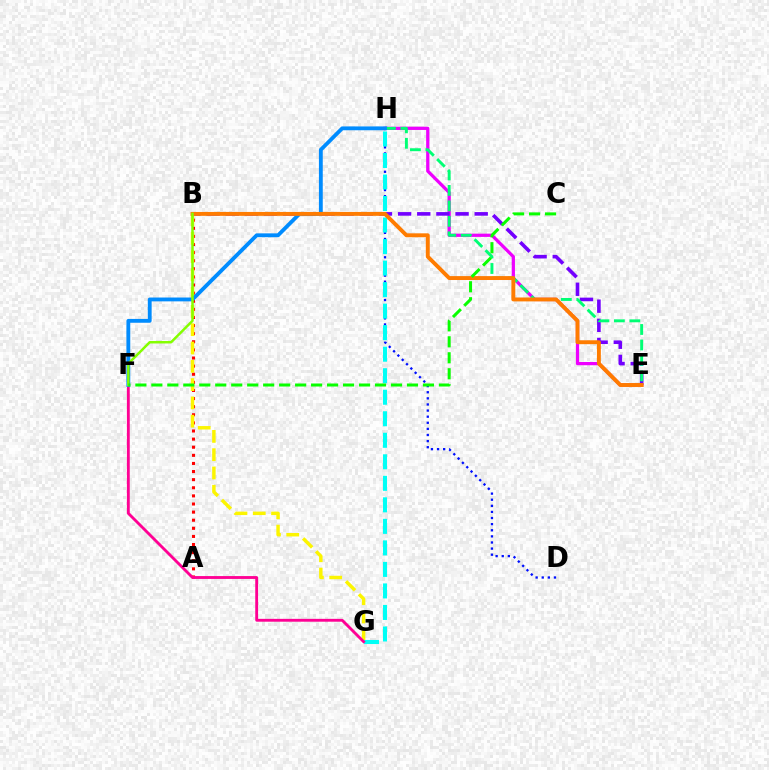{('A', 'B'): [{'color': '#ff0000', 'line_style': 'dotted', 'thickness': 2.2}], ('D', 'H'): [{'color': '#0010ff', 'line_style': 'dotted', 'thickness': 1.66}], ('E', 'H'): [{'color': '#ee00ff', 'line_style': 'solid', 'thickness': 2.34}, {'color': '#00ff74', 'line_style': 'dashed', 'thickness': 2.1}], ('B', 'G'): [{'color': '#fcf500', 'line_style': 'dashed', 'thickness': 2.49}], ('G', 'H'): [{'color': '#00fff6', 'line_style': 'dashed', 'thickness': 2.92}], ('F', 'G'): [{'color': '#ff0094', 'line_style': 'solid', 'thickness': 2.05}], ('B', 'E'): [{'color': '#7200ff', 'line_style': 'dashed', 'thickness': 2.6}, {'color': '#ff7c00', 'line_style': 'solid', 'thickness': 2.82}], ('F', 'H'): [{'color': '#008cff', 'line_style': 'solid', 'thickness': 2.76}], ('B', 'F'): [{'color': '#84ff00', 'line_style': 'solid', 'thickness': 1.79}], ('C', 'F'): [{'color': '#08ff00', 'line_style': 'dashed', 'thickness': 2.17}]}